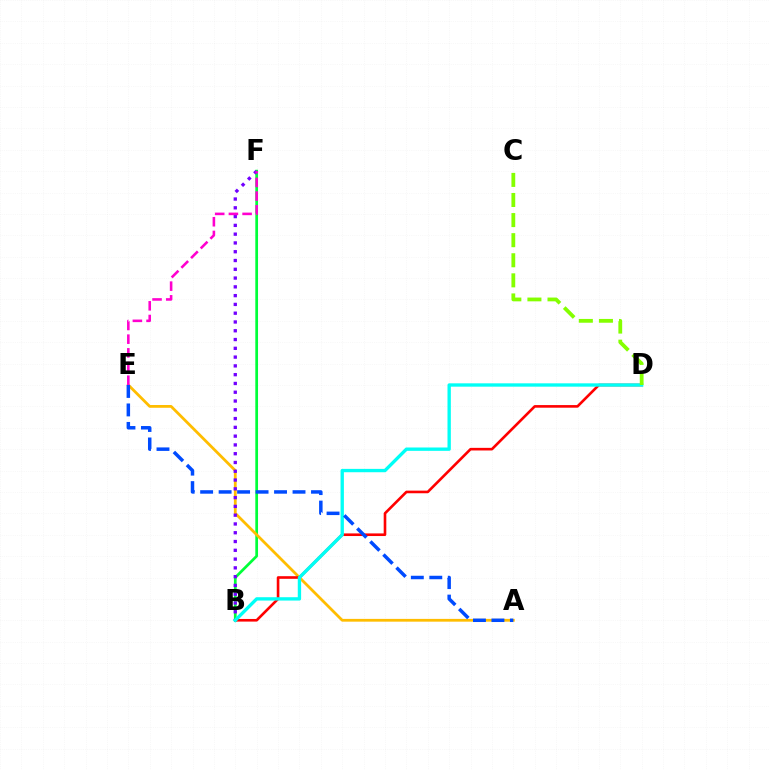{('B', 'F'): [{'color': '#00ff39', 'line_style': 'solid', 'thickness': 1.96}, {'color': '#7200ff', 'line_style': 'dotted', 'thickness': 2.39}], ('A', 'E'): [{'color': '#ffbd00', 'line_style': 'solid', 'thickness': 2.0}, {'color': '#004bff', 'line_style': 'dashed', 'thickness': 2.51}], ('B', 'D'): [{'color': '#ff0000', 'line_style': 'solid', 'thickness': 1.89}, {'color': '#00fff6', 'line_style': 'solid', 'thickness': 2.41}], ('C', 'D'): [{'color': '#84ff00', 'line_style': 'dashed', 'thickness': 2.73}], ('E', 'F'): [{'color': '#ff00cf', 'line_style': 'dashed', 'thickness': 1.86}]}